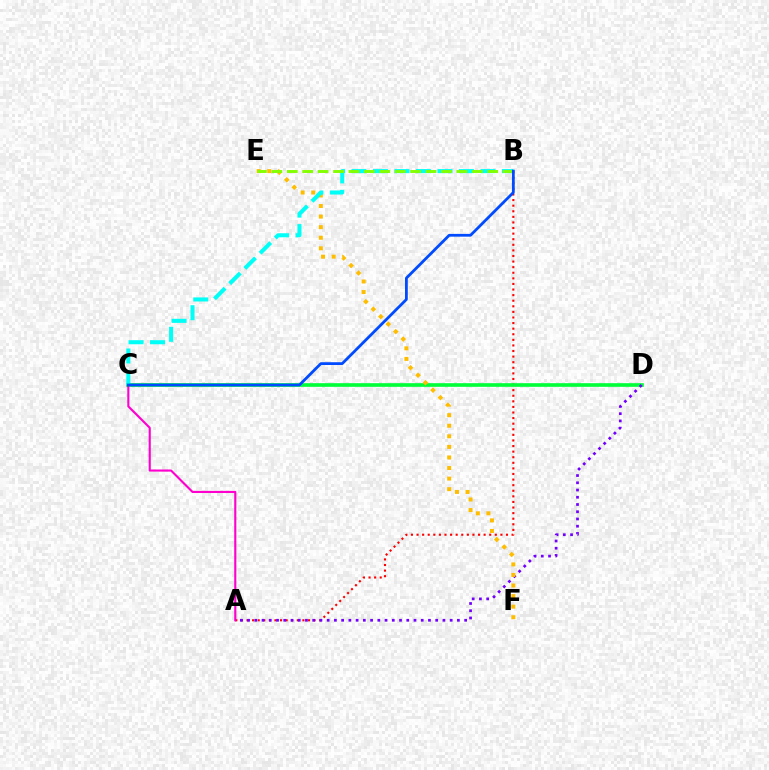{('A', 'B'): [{'color': '#ff0000', 'line_style': 'dotted', 'thickness': 1.52}], ('C', 'D'): [{'color': '#00ff39', 'line_style': 'solid', 'thickness': 2.63}], ('A', 'C'): [{'color': '#ff00cf', 'line_style': 'solid', 'thickness': 1.53}], ('A', 'D'): [{'color': '#7200ff', 'line_style': 'dotted', 'thickness': 1.97}], ('E', 'F'): [{'color': '#ffbd00', 'line_style': 'dotted', 'thickness': 2.87}], ('B', 'C'): [{'color': '#00fff6', 'line_style': 'dashed', 'thickness': 2.92}, {'color': '#004bff', 'line_style': 'solid', 'thickness': 2.0}], ('B', 'E'): [{'color': '#84ff00', 'line_style': 'dashed', 'thickness': 2.09}]}